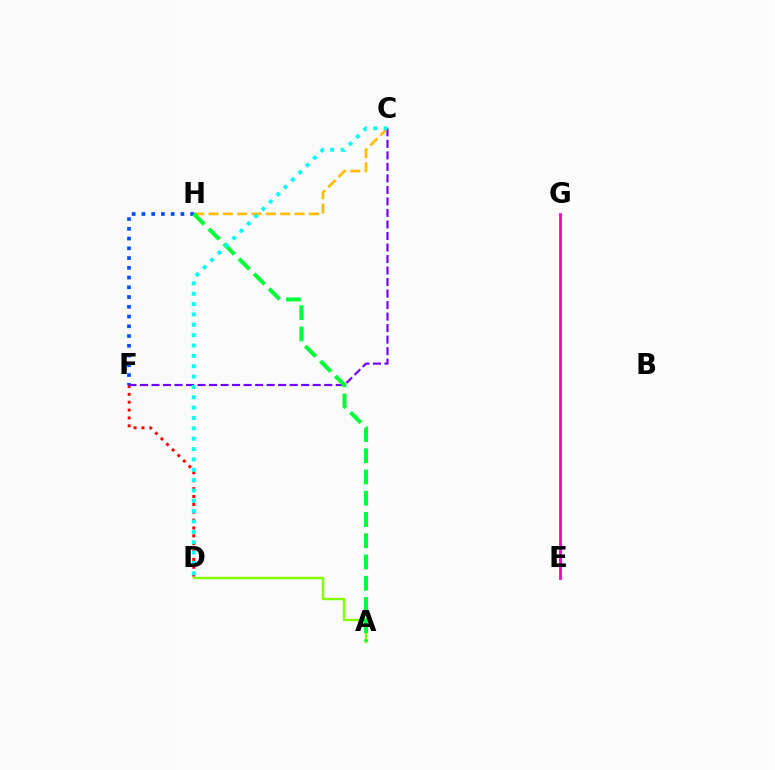{('F', 'H'): [{'color': '#004bff', 'line_style': 'dotted', 'thickness': 2.65}], ('D', 'F'): [{'color': '#ff0000', 'line_style': 'dotted', 'thickness': 2.14}], ('A', 'D'): [{'color': '#84ff00', 'line_style': 'solid', 'thickness': 1.75}], ('C', 'H'): [{'color': '#ffbd00', 'line_style': 'dashed', 'thickness': 1.95}], ('E', 'G'): [{'color': '#ff00cf', 'line_style': 'solid', 'thickness': 2.02}], ('C', 'F'): [{'color': '#7200ff', 'line_style': 'dashed', 'thickness': 1.56}], ('A', 'H'): [{'color': '#00ff39', 'line_style': 'dashed', 'thickness': 2.89}], ('C', 'D'): [{'color': '#00fff6', 'line_style': 'dotted', 'thickness': 2.81}]}